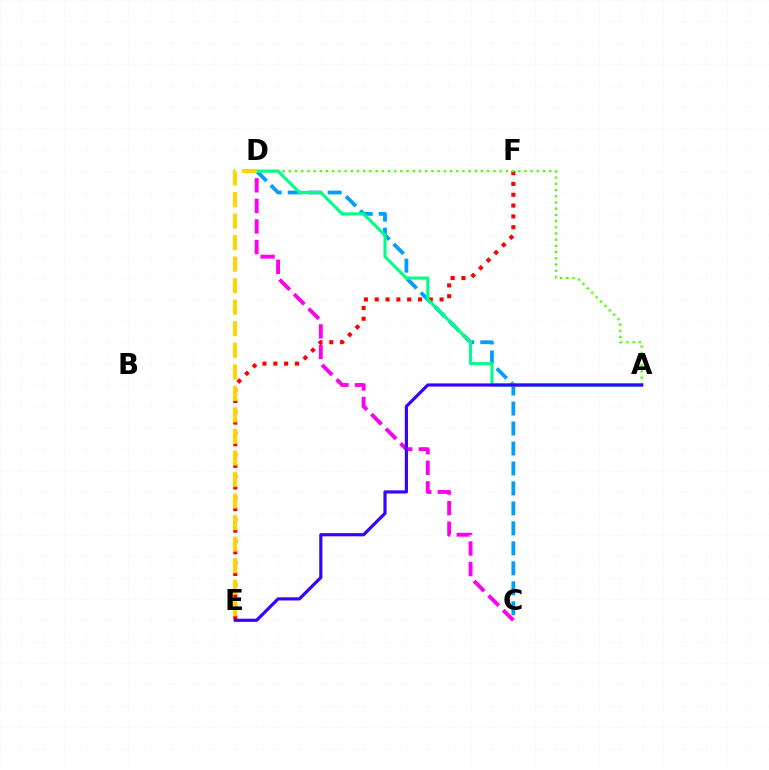{('C', 'D'): [{'color': '#009eff', 'line_style': 'dashed', 'thickness': 2.71}, {'color': '#ff00ed', 'line_style': 'dashed', 'thickness': 2.8}], ('E', 'F'): [{'color': '#ff0000', 'line_style': 'dotted', 'thickness': 2.94}], ('A', 'D'): [{'color': '#4fff00', 'line_style': 'dotted', 'thickness': 1.68}, {'color': '#00ff86', 'line_style': 'solid', 'thickness': 2.23}], ('A', 'E'): [{'color': '#3700ff', 'line_style': 'solid', 'thickness': 2.28}], ('D', 'E'): [{'color': '#ffd500', 'line_style': 'dashed', 'thickness': 2.93}]}